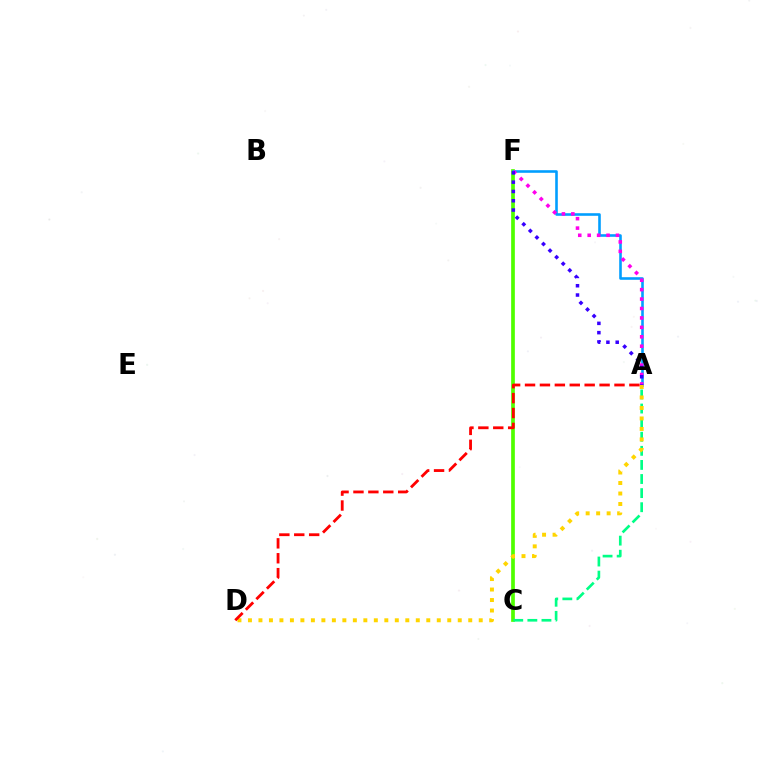{('C', 'F'): [{'color': '#4fff00', 'line_style': 'solid', 'thickness': 2.67}], ('A', 'C'): [{'color': '#00ff86', 'line_style': 'dashed', 'thickness': 1.91}], ('A', 'F'): [{'color': '#009eff', 'line_style': 'solid', 'thickness': 1.86}, {'color': '#ff00ed', 'line_style': 'dotted', 'thickness': 2.56}, {'color': '#3700ff', 'line_style': 'dotted', 'thickness': 2.53}], ('A', 'D'): [{'color': '#ffd500', 'line_style': 'dotted', 'thickness': 2.85}, {'color': '#ff0000', 'line_style': 'dashed', 'thickness': 2.03}]}